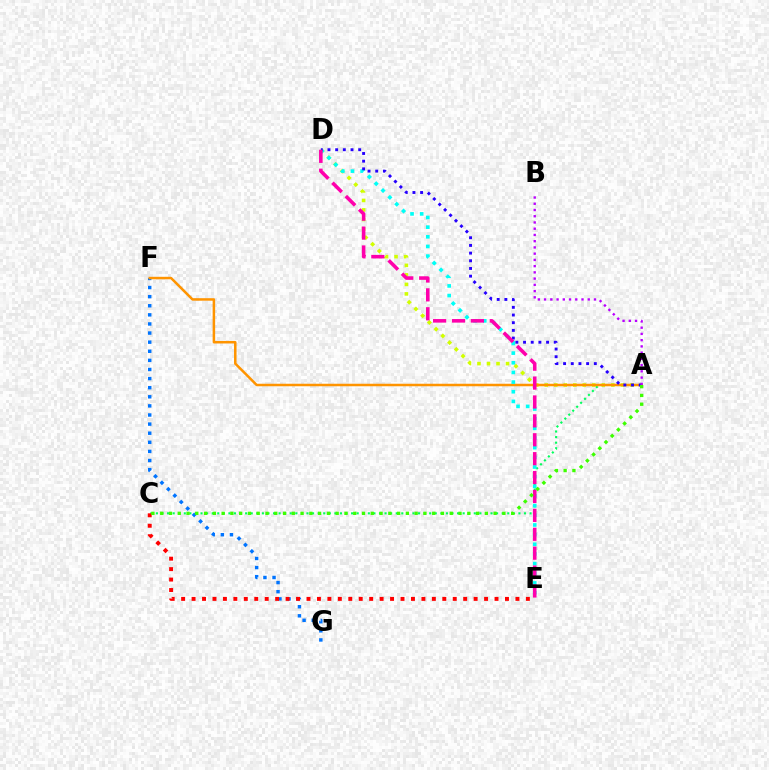{('F', 'G'): [{'color': '#0074ff', 'line_style': 'dotted', 'thickness': 2.47}], ('A', 'D'): [{'color': '#d1ff00', 'line_style': 'dotted', 'thickness': 2.59}, {'color': '#2500ff', 'line_style': 'dotted', 'thickness': 2.09}], ('A', 'C'): [{'color': '#00ff5c', 'line_style': 'dotted', 'thickness': 1.52}, {'color': '#3dff00', 'line_style': 'dotted', 'thickness': 2.38}], ('C', 'E'): [{'color': '#ff0000', 'line_style': 'dotted', 'thickness': 2.84}], ('A', 'F'): [{'color': '#ff9400', 'line_style': 'solid', 'thickness': 1.81}], ('D', 'E'): [{'color': '#00fff6', 'line_style': 'dotted', 'thickness': 2.63}, {'color': '#ff00ac', 'line_style': 'dashed', 'thickness': 2.57}], ('A', 'B'): [{'color': '#b900ff', 'line_style': 'dotted', 'thickness': 1.69}]}